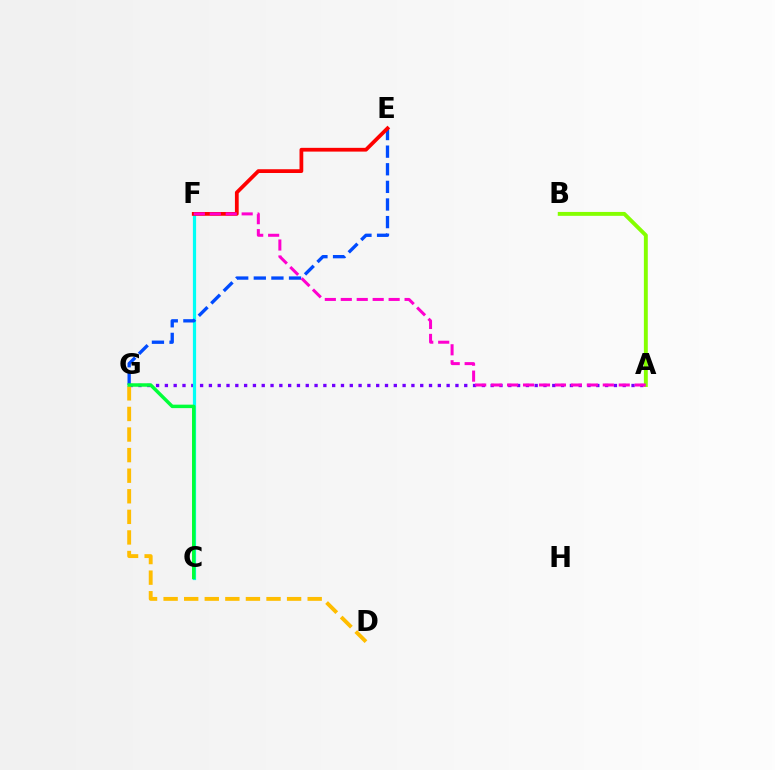{('A', 'G'): [{'color': '#7200ff', 'line_style': 'dotted', 'thickness': 2.39}], ('D', 'G'): [{'color': '#ffbd00', 'line_style': 'dashed', 'thickness': 2.8}], ('C', 'F'): [{'color': '#00fff6', 'line_style': 'solid', 'thickness': 2.31}], ('E', 'G'): [{'color': '#004bff', 'line_style': 'dashed', 'thickness': 2.39}], ('E', 'F'): [{'color': '#ff0000', 'line_style': 'solid', 'thickness': 2.71}], ('A', 'B'): [{'color': '#84ff00', 'line_style': 'solid', 'thickness': 2.82}], ('C', 'G'): [{'color': '#00ff39', 'line_style': 'solid', 'thickness': 2.5}], ('A', 'F'): [{'color': '#ff00cf', 'line_style': 'dashed', 'thickness': 2.17}]}